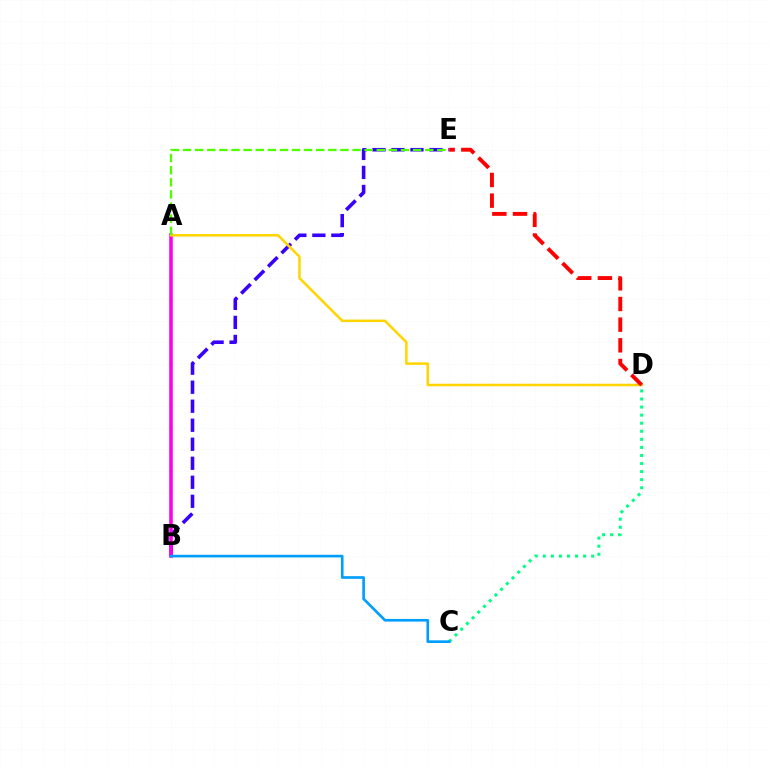{('B', 'E'): [{'color': '#3700ff', 'line_style': 'dashed', 'thickness': 2.58}], ('A', 'B'): [{'color': '#ff00ed', 'line_style': 'solid', 'thickness': 2.57}], ('A', 'D'): [{'color': '#ffd500', 'line_style': 'solid', 'thickness': 1.82}], ('D', 'E'): [{'color': '#ff0000', 'line_style': 'dashed', 'thickness': 2.81}], ('A', 'E'): [{'color': '#4fff00', 'line_style': 'dashed', 'thickness': 1.64}], ('C', 'D'): [{'color': '#00ff86', 'line_style': 'dotted', 'thickness': 2.19}], ('B', 'C'): [{'color': '#009eff', 'line_style': 'solid', 'thickness': 1.91}]}